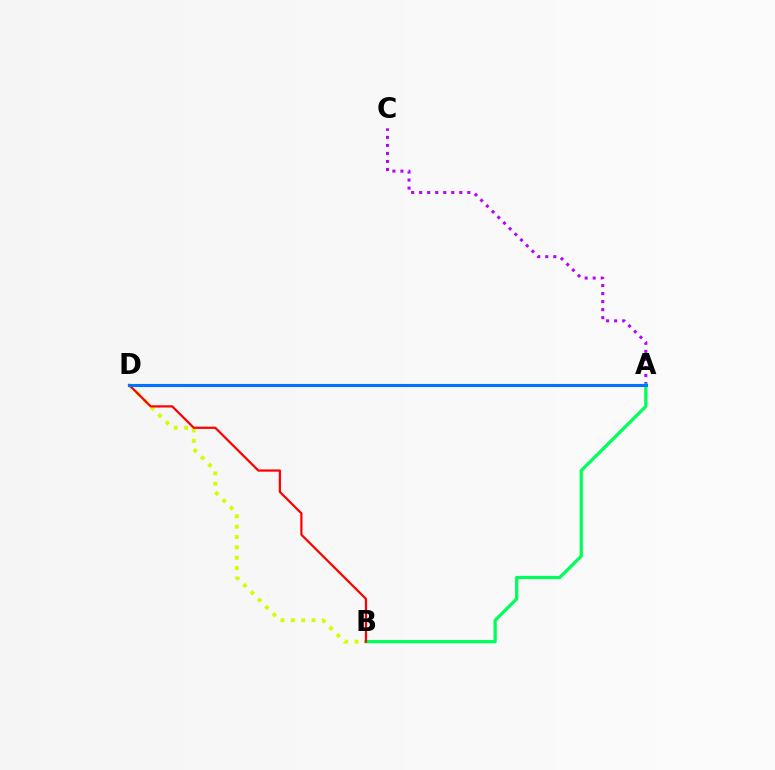{('A', 'C'): [{'color': '#b900ff', 'line_style': 'dotted', 'thickness': 2.18}], ('A', 'B'): [{'color': '#00ff5c', 'line_style': 'solid', 'thickness': 2.34}], ('B', 'D'): [{'color': '#d1ff00', 'line_style': 'dotted', 'thickness': 2.82}, {'color': '#ff0000', 'line_style': 'solid', 'thickness': 1.6}], ('A', 'D'): [{'color': '#0074ff', 'line_style': 'solid', 'thickness': 2.24}]}